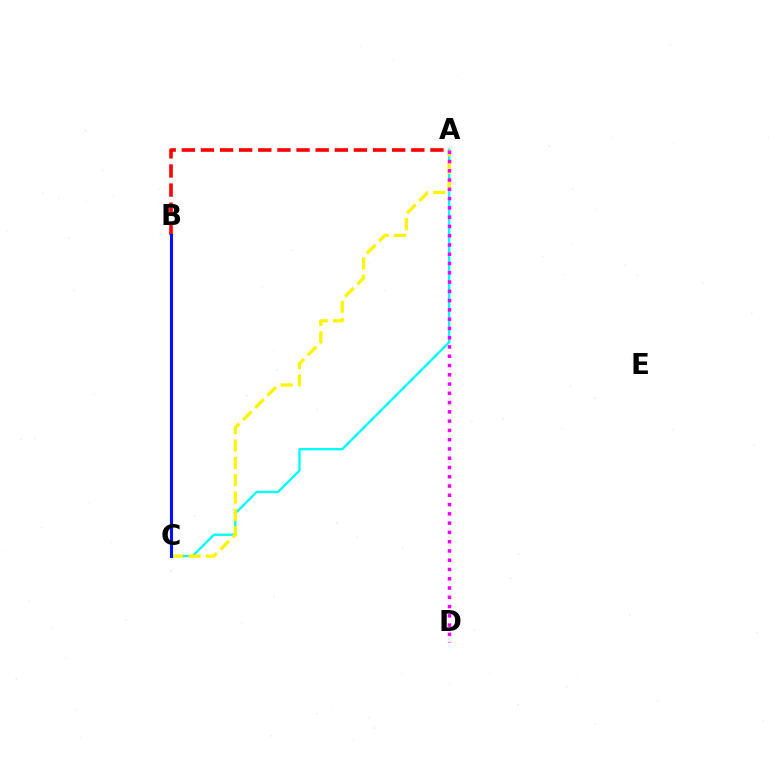{('A', 'B'): [{'color': '#ff0000', 'line_style': 'dashed', 'thickness': 2.6}], ('A', 'C'): [{'color': '#00fff6', 'line_style': 'solid', 'thickness': 1.69}, {'color': '#fcf500', 'line_style': 'dashed', 'thickness': 2.36}], ('B', 'C'): [{'color': '#08ff00', 'line_style': 'solid', 'thickness': 2.03}, {'color': '#0010ff', 'line_style': 'solid', 'thickness': 2.24}], ('A', 'D'): [{'color': '#ee00ff', 'line_style': 'dotted', 'thickness': 2.52}]}